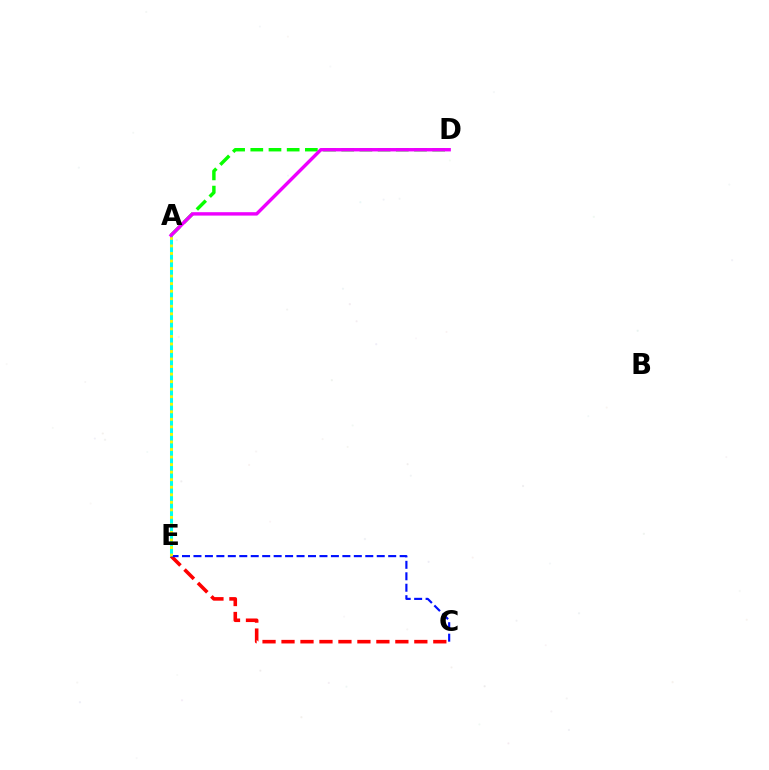{('A', 'E'): [{'color': '#00fff6', 'line_style': 'solid', 'thickness': 2.18}, {'color': '#fcf500', 'line_style': 'dotted', 'thickness': 2.05}], ('C', 'E'): [{'color': '#ff0000', 'line_style': 'dashed', 'thickness': 2.58}, {'color': '#0010ff', 'line_style': 'dashed', 'thickness': 1.56}], ('A', 'D'): [{'color': '#08ff00', 'line_style': 'dashed', 'thickness': 2.47}, {'color': '#ee00ff', 'line_style': 'solid', 'thickness': 2.45}]}